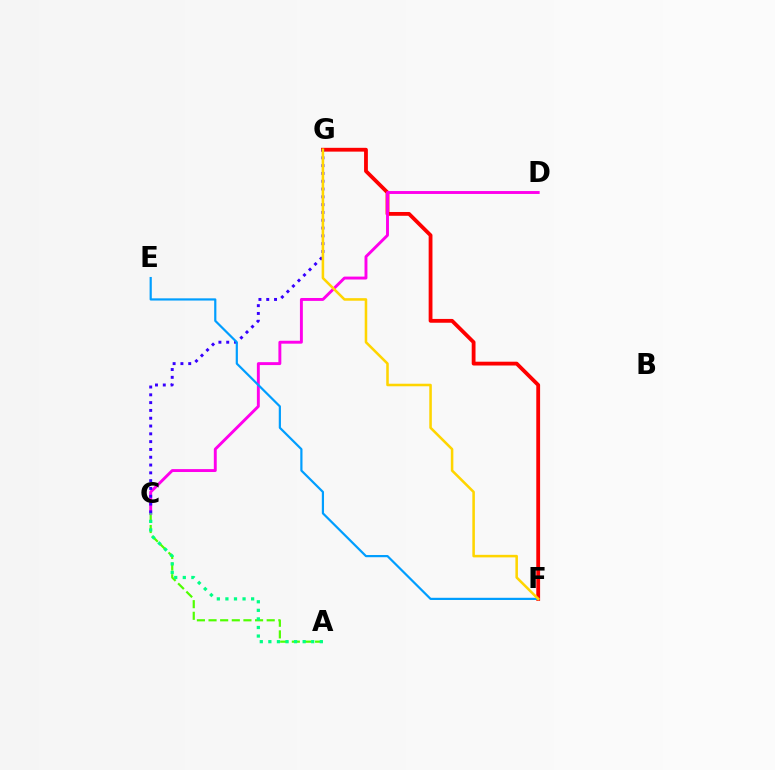{('F', 'G'): [{'color': '#ff0000', 'line_style': 'solid', 'thickness': 2.74}, {'color': '#ffd500', 'line_style': 'solid', 'thickness': 1.84}], ('A', 'C'): [{'color': '#4fff00', 'line_style': 'dashed', 'thickness': 1.58}, {'color': '#00ff86', 'line_style': 'dotted', 'thickness': 2.33}], ('C', 'D'): [{'color': '#ff00ed', 'line_style': 'solid', 'thickness': 2.1}], ('C', 'G'): [{'color': '#3700ff', 'line_style': 'dotted', 'thickness': 2.12}], ('E', 'F'): [{'color': '#009eff', 'line_style': 'solid', 'thickness': 1.58}]}